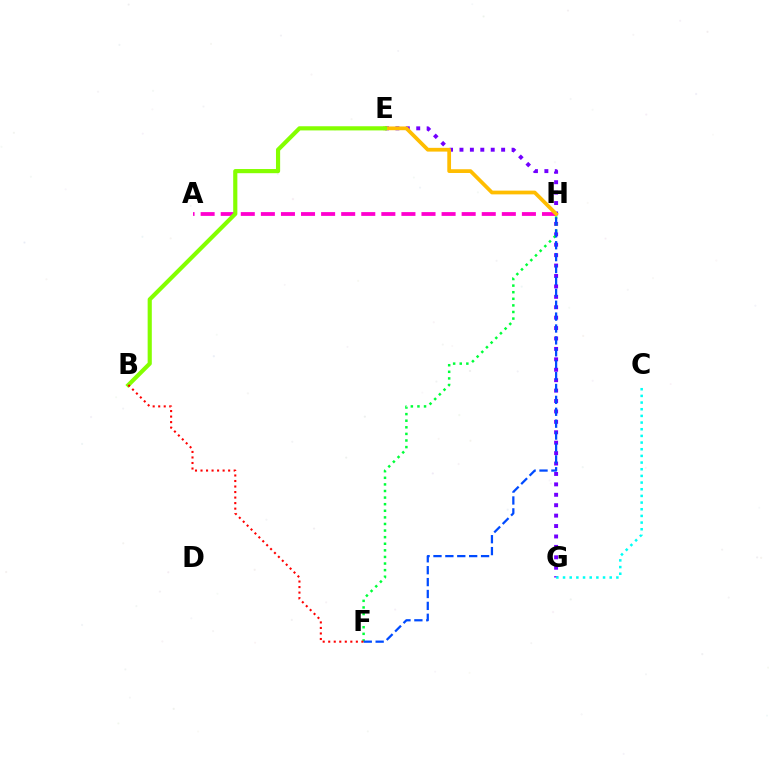{('E', 'G'): [{'color': '#7200ff', 'line_style': 'dotted', 'thickness': 2.83}], ('A', 'H'): [{'color': '#ff00cf', 'line_style': 'dashed', 'thickness': 2.73}], ('E', 'H'): [{'color': '#ffbd00', 'line_style': 'solid', 'thickness': 2.7}], ('F', 'H'): [{'color': '#00ff39', 'line_style': 'dotted', 'thickness': 1.79}, {'color': '#004bff', 'line_style': 'dashed', 'thickness': 1.62}], ('C', 'G'): [{'color': '#00fff6', 'line_style': 'dotted', 'thickness': 1.81}], ('B', 'E'): [{'color': '#84ff00', 'line_style': 'solid', 'thickness': 2.99}], ('B', 'F'): [{'color': '#ff0000', 'line_style': 'dotted', 'thickness': 1.5}]}